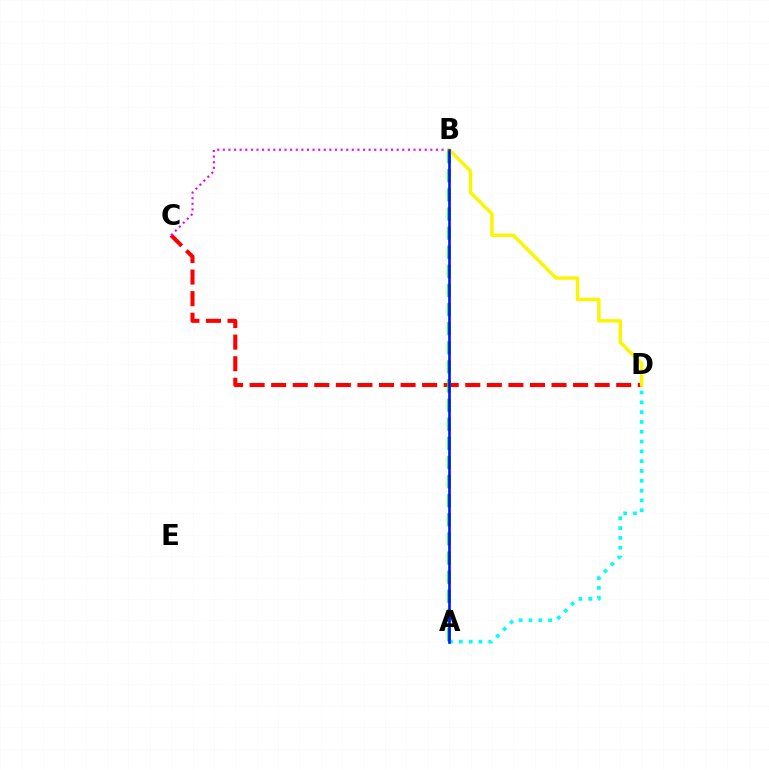{('C', 'D'): [{'color': '#ff0000', 'line_style': 'dashed', 'thickness': 2.93}], ('A', 'B'): [{'color': '#08ff00', 'line_style': 'dashed', 'thickness': 2.6}, {'color': '#0010ff', 'line_style': 'solid', 'thickness': 1.88}], ('B', 'C'): [{'color': '#ee00ff', 'line_style': 'dotted', 'thickness': 1.52}], ('B', 'D'): [{'color': '#fcf500', 'line_style': 'solid', 'thickness': 2.46}], ('A', 'D'): [{'color': '#00fff6', 'line_style': 'dotted', 'thickness': 2.67}]}